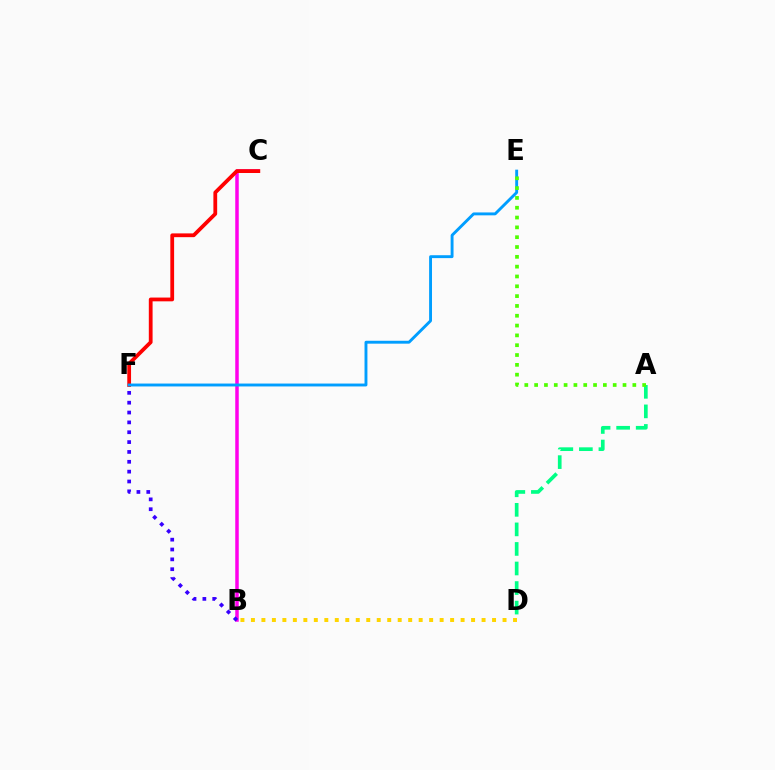{('B', 'C'): [{'color': '#ff00ed', 'line_style': 'solid', 'thickness': 2.52}], ('A', 'D'): [{'color': '#00ff86', 'line_style': 'dashed', 'thickness': 2.66}], ('B', 'D'): [{'color': '#ffd500', 'line_style': 'dotted', 'thickness': 2.85}], ('C', 'F'): [{'color': '#ff0000', 'line_style': 'solid', 'thickness': 2.72}], ('E', 'F'): [{'color': '#009eff', 'line_style': 'solid', 'thickness': 2.08}], ('B', 'F'): [{'color': '#3700ff', 'line_style': 'dotted', 'thickness': 2.68}], ('A', 'E'): [{'color': '#4fff00', 'line_style': 'dotted', 'thickness': 2.67}]}